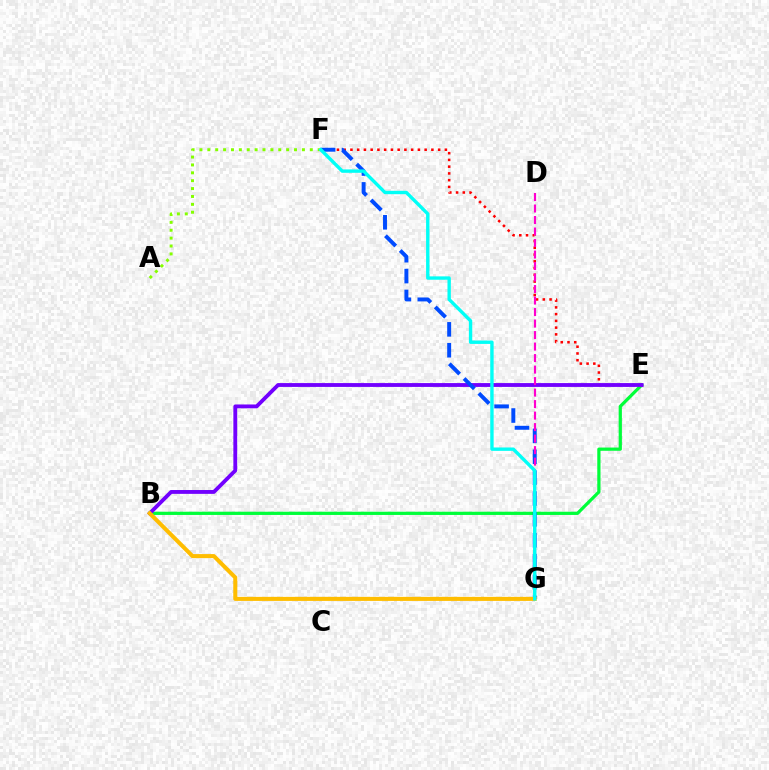{('B', 'E'): [{'color': '#00ff39', 'line_style': 'solid', 'thickness': 2.32}, {'color': '#7200ff', 'line_style': 'solid', 'thickness': 2.76}], ('E', 'F'): [{'color': '#ff0000', 'line_style': 'dotted', 'thickness': 1.83}], ('F', 'G'): [{'color': '#004bff', 'line_style': 'dashed', 'thickness': 2.84}, {'color': '#00fff6', 'line_style': 'solid', 'thickness': 2.43}], ('A', 'F'): [{'color': '#84ff00', 'line_style': 'dotted', 'thickness': 2.14}], ('B', 'G'): [{'color': '#ffbd00', 'line_style': 'solid', 'thickness': 2.91}], ('D', 'G'): [{'color': '#ff00cf', 'line_style': 'dashed', 'thickness': 1.56}]}